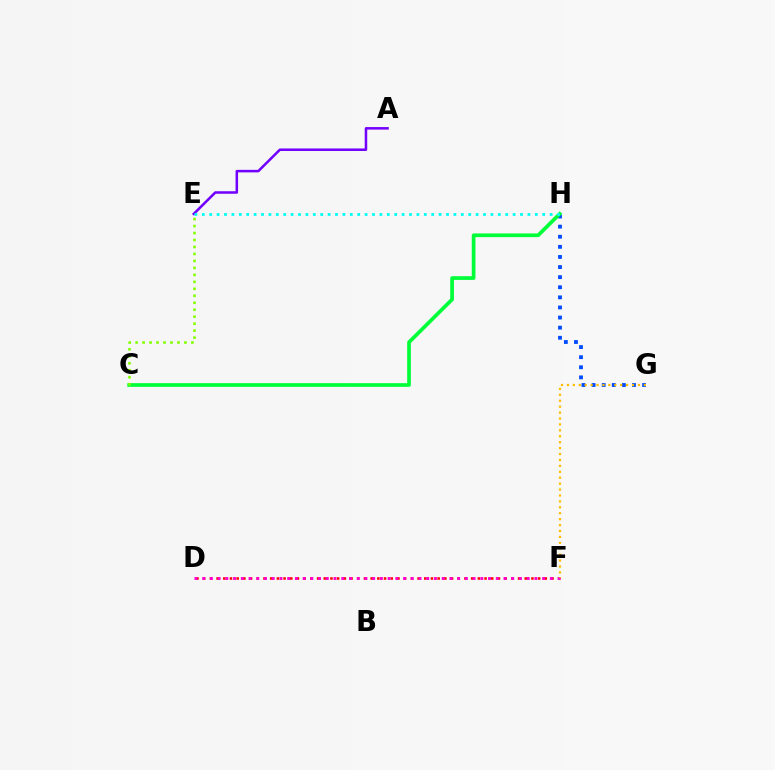{('G', 'H'): [{'color': '#004bff', 'line_style': 'dotted', 'thickness': 2.74}], ('A', 'E'): [{'color': '#7200ff', 'line_style': 'solid', 'thickness': 1.82}], ('C', 'H'): [{'color': '#00ff39', 'line_style': 'solid', 'thickness': 2.67}], ('C', 'E'): [{'color': '#84ff00', 'line_style': 'dotted', 'thickness': 1.89}], ('D', 'F'): [{'color': '#ff0000', 'line_style': 'dotted', 'thickness': 1.82}, {'color': '#ff00cf', 'line_style': 'dotted', 'thickness': 2.1}], ('F', 'G'): [{'color': '#ffbd00', 'line_style': 'dotted', 'thickness': 1.61}], ('E', 'H'): [{'color': '#00fff6', 'line_style': 'dotted', 'thickness': 2.01}]}